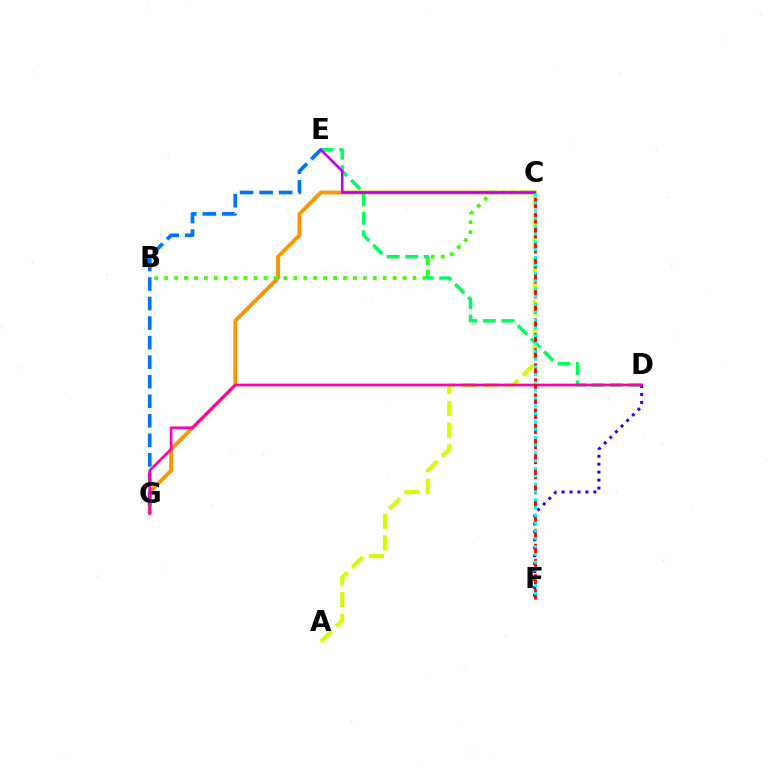{('C', 'G'): [{'color': '#ff9400', 'line_style': 'solid', 'thickness': 2.76}], ('D', 'E'): [{'color': '#00ff5c', 'line_style': 'dashed', 'thickness': 2.51}], ('D', 'F'): [{'color': '#2500ff', 'line_style': 'dotted', 'thickness': 2.16}], ('B', 'C'): [{'color': '#3dff00', 'line_style': 'dotted', 'thickness': 2.7}], ('E', 'G'): [{'color': '#0074ff', 'line_style': 'dashed', 'thickness': 2.65}], ('A', 'C'): [{'color': '#d1ff00', 'line_style': 'dashed', 'thickness': 2.95}], ('C', 'E'): [{'color': '#b900ff', 'line_style': 'solid', 'thickness': 1.88}], ('D', 'G'): [{'color': '#ff00ac', 'line_style': 'solid', 'thickness': 1.92}], ('C', 'F'): [{'color': '#ff0000', 'line_style': 'dashed', 'thickness': 2.04}, {'color': '#00fff6', 'line_style': 'dotted', 'thickness': 2.12}]}